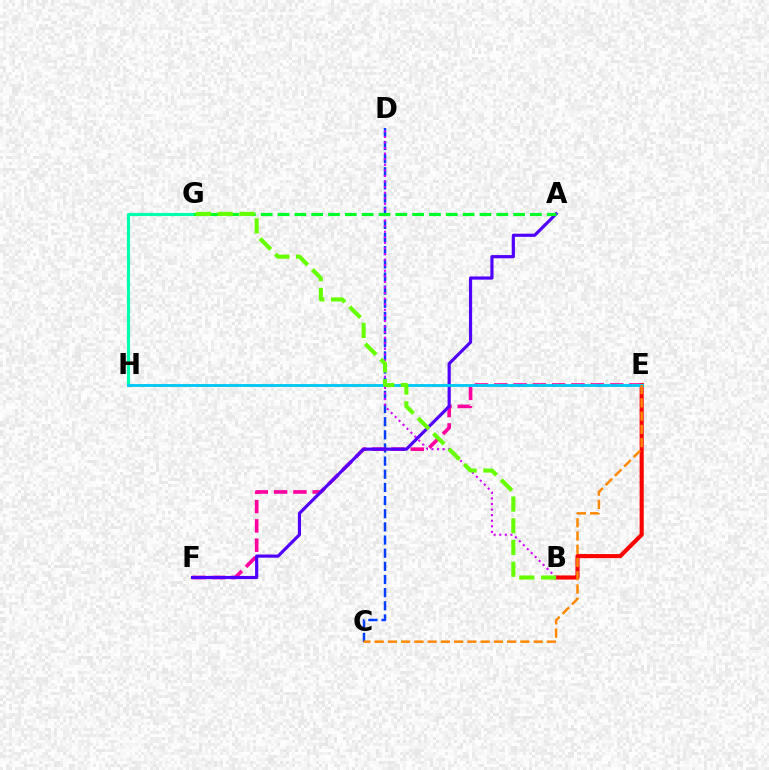{('B', 'E'): [{'color': '#ff0000', 'line_style': 'solid', 'thickness': 2.96}], ('C', 'D'): [{'color': '#003fff', 'line_style': 'dashed', 'thickness': 1.79}], ('E', 'F'): [{'color': '#ff00a0', 'line_style': 'dashed', 'thickness': 2.62}], ('G', 'H'): [{'color': '#00ffaf', 'line_style': 'solid', 'thickness': 2.26}], ('B', 'D'): [{'color': '#d600ff', 'line_style': 'dotted', 'thickness': 1.52}], ('E', 'H'): [{'color': '#eeff00', 'line_style': 'dashed', 'thickness': 2.11}, {'color': '#00c7ff', 'line_style': 'solid', 'thickness': 2.03}], ('A', 'F'): [{'color': '#4f00ff', 'line_style': 'solid', 'thickness': 2.29}], ('A', 'G'): [{'color': '#00ff27', 'line_style': 'dashed', 'thickness': 2.29}], ('B', 'G'): [{'color': '#66ff00', 'line_style': 'dashed', 'thickness': 2.95}], ('C', 'E'): [{'color': '#ff8800', 'line_style': 'dashed', 'thickness': 1.8}]}